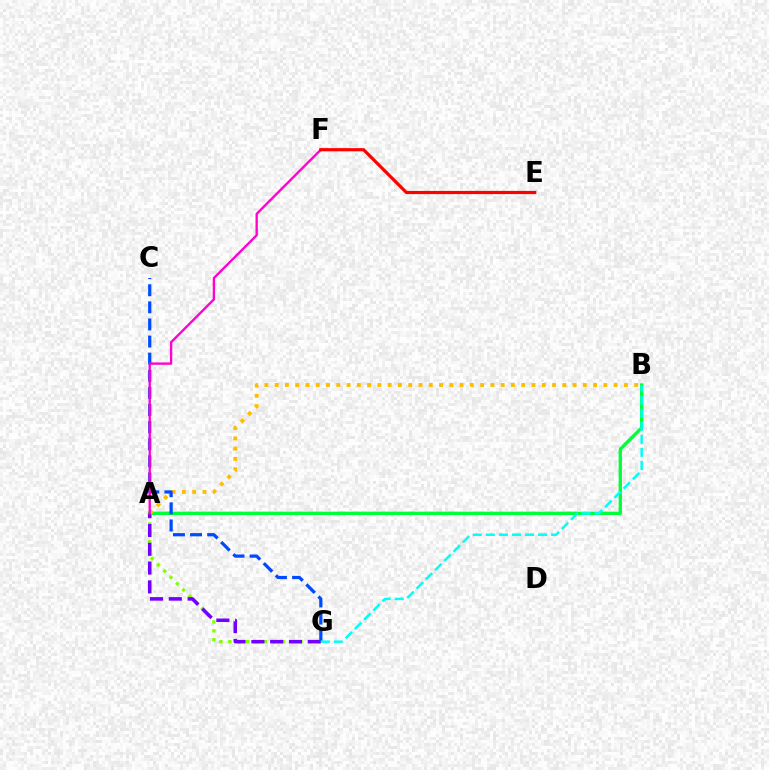{('A', 'B'): [{'color': '#00ff39', 'line_style': 'solid', 'thickness': 2.4}, {'color': '#ffbd00', 'line_style': 'dotted', 'thickness': 2.79}], ('A', 'G'): [{'color': '#84ff00', 'line_style': 'dotted', 'thickness': 2.42}, {'color': '#7200ff', 'line_style': 'dashed', 'thickness': 2.55}], ('C', 'G'): [{'color': '#004bff', 'line_style': 'dashed', 'thickness': 2.32}], ('B', 'G'): [{'color': '#00fff6', 'line_style': 'dashed', 'thickness': 1.78}], ('A', 'F'): [{'color': '#ff00cf', 'line_style': 'solid', 'thickness': 1.69}], ('E', 'F'): [{'color': '#ff0000', 'line_style': 'solid', 'thickness': 2.3}]}